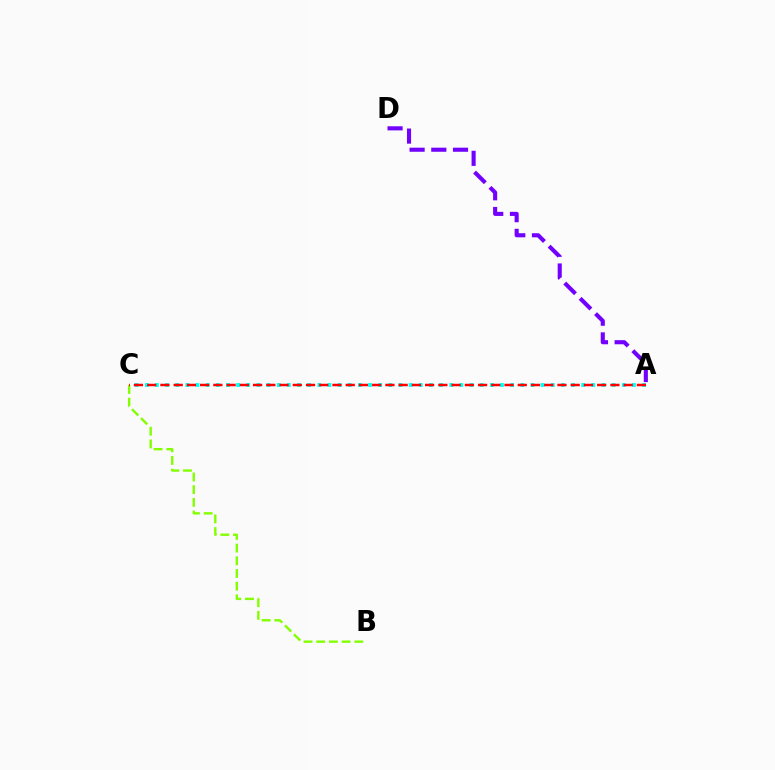{('A', 'C'): [{'color': '#00fff6', 'line_style': 'dotted', 'thickness': 2.76}, {'color': '#ff0000', 'line_style': 'dashed', 'thickness': 1.8}], ('B', 'C'): [{'color': '#84ff00', 'line_style': 'dashed', 'thickness': 1.72}], ('A', 'D'): [{'color': '#7200ff', 'line_style': 'dashed', 'thickness': 2.95}]}